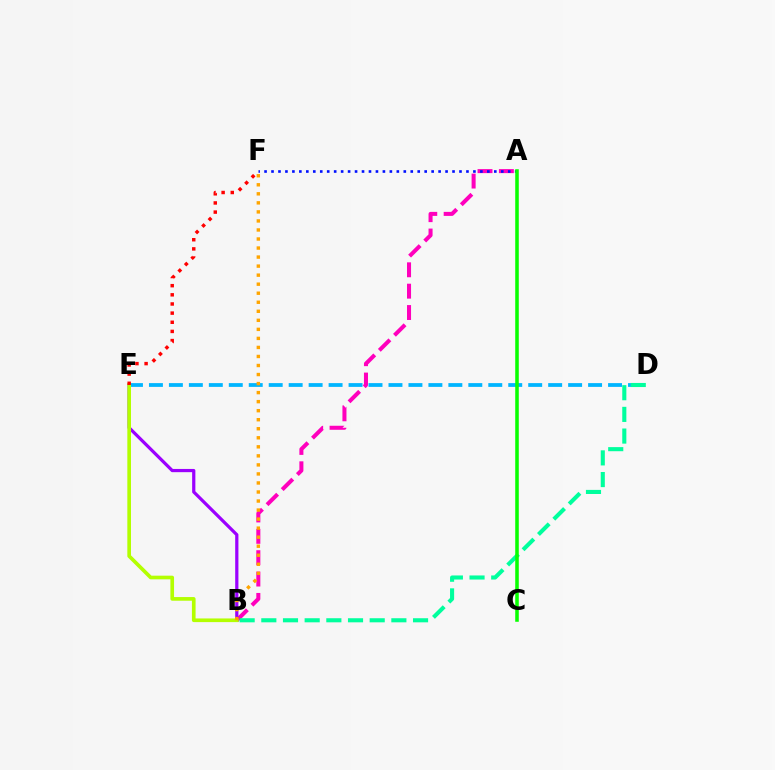{('A', 'B'): [{'color': '#ff00bd', 'line_style': 'dashed', 'thickness': 2.9}], ('D', 'E'): [{'color': '#00b5ff', 'line_style': 'dashed', 'thickness': 2.71}], ('B', 'E'): [{'color': '#9b00ff', 'line_style': 'solid', 'thickness': 2.32}, {'color': '#b3ff00', 'line_style': 'solid', 'thickness': 2.63}], ('B', 'D'): [{'color': '#00ff9d', 'line_style': 'dashed', 'thickness': 2.94}], ('A', 'F'): [{'color': '#0010ff', 'line_style': 'dotted', 'thickness': 1.89}], ('B', 'F'): [{'color': '#ffa500', 'line_style': 'dotted', 'thickness': 2.45}], ('E', 'F'): [{'color': '#ff0000', 'line_style': 'dotted', 'thickness': 2.49}], ('A', 'C'): [{'color': '#08ff00', 'line_style': 'solid', 'thickness': 2.56}]}